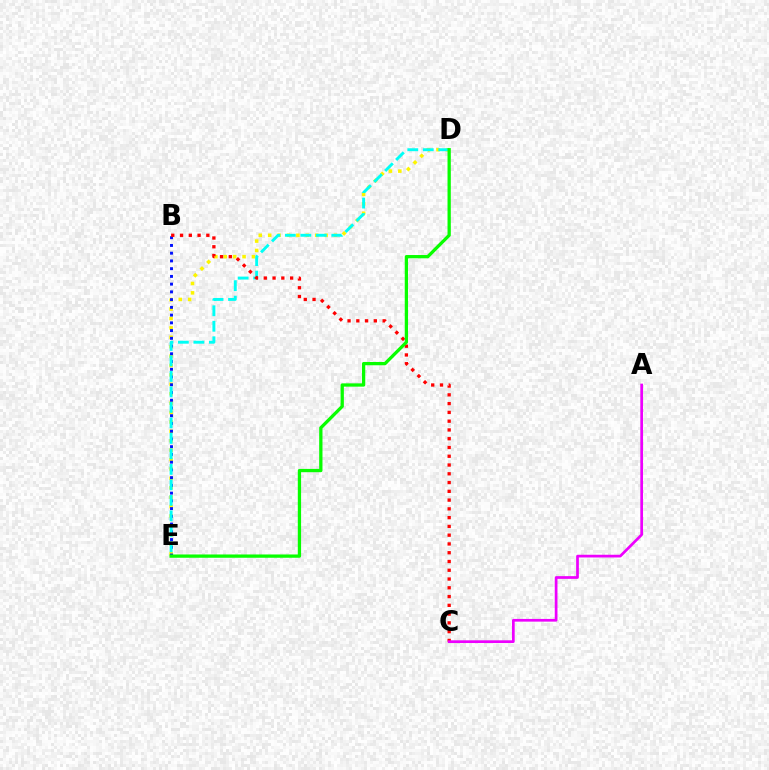{('D', 'E'): [{'color': '#fcf500', 'line_style': 'dotted', 'thickness': 2.55}, {'color': '#00fff6', 'line_style': 'dashed', 'thickness': 2.1}, {'color': '#08ff00', 'line_style': 'solid', 'thickness': 2.36}], ('B', 'E'): [{'color': '#0010ff', 'line_style': 'dotted', 'thickness': 2.1}], ('B', 'C'): [{'color': '#ff0000', 'line_style': 'dotted', 'thickness': 2.38}], ('A', 'C'): [{'color': '#ee00ff', 'line_style': 'solid', 'thickness': 1.95}]}